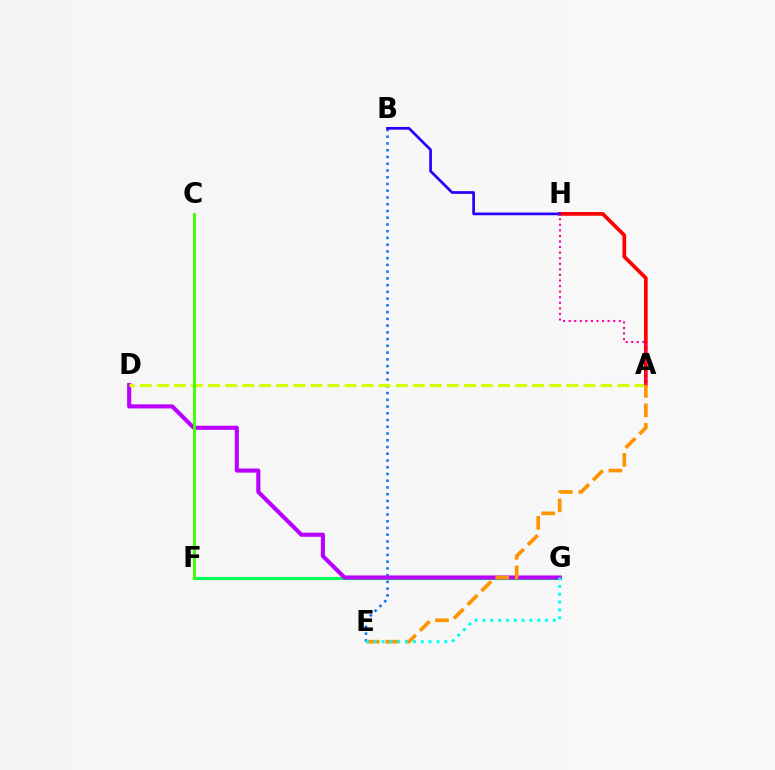{('F', 'G'): [{'color': '#00ff5c', 'line_style': 'solid', 'thickness': 2.29}], ('B', 'E'): [{'color': '#0074ff', 'line_style': 'dotted', 'thickness': 1.83}], ('D', 'G'): [{'color': '#b900ff', 'line_style': 'solid', 'thickness': 2.95}], ('A', 'D'): [{'color': '#d1ff00', 'line_style': 'dashed', 'thickness': 2.32}], ('A', 'H'): [{'color': '#ff0000', 'line_style': 'solid', 'thickness': 2.67}, {'color': '#ff00ac', 'line_style': 'dotted', 'thickness': 1.51}], ('A', 'E'): [{'color': '#ff9400', 'line_style': 'dashed', 'thickness': 2.65}], ('E', 'G'): [{'color': '#00fff6', 'line_style': 'dotted', 'thickness': 2.13}], ('B', 'H'): [{'color': '#2500ff', 'line_style': 'solid', 'thickness': 1.95}], ('C', 'F'): [{'color': '#3dff00', 'line_style': 'solid', 'thickness': 2.04}]}